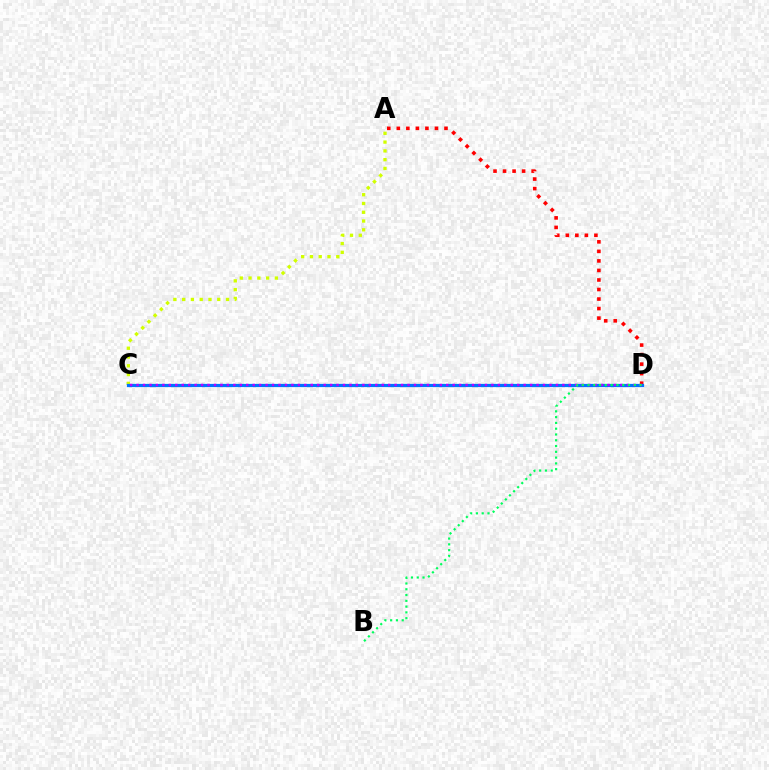{('A', 'C'): [{'color': '#d1ff00', 'line_style': 'dotted', 'thickness': 2.39}], ('A', 'D'): [{'color': '#ff0000', 'line_style': 'dotted', 'thickness': 2.59}], ('C', 'D'): [{'color': '#0074ff', 'line_style': 'solid', 'thickness': 2.32}, {'color': '#b900ff', 'line_style': 'dotted', 'thickness': 1.75}], ('B', 'D'): [{'color': '#00ff5c', 'line_style': 'dotted', 'thickness': 1.57}]}